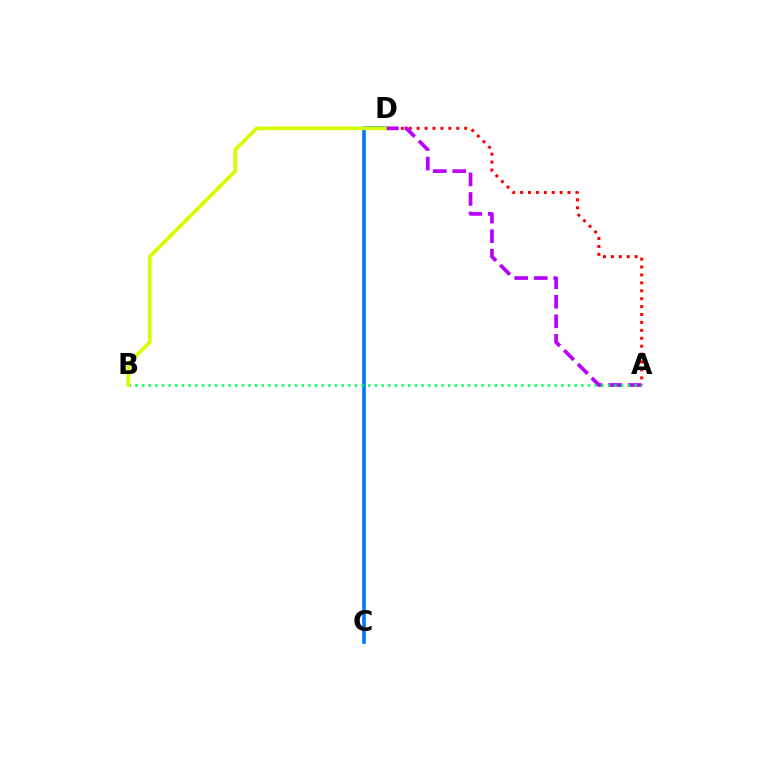{('A', 'D'): [{'color': '#ff0000', 'line_style': 'dotted', 'thickness': 2.15}, {'color': '#b900ff', 'line_style': 'dashed', 'thickness': 2.65}], ('C', 'D'): [{'color': '#0074ff', 'line_style': 'solid', 'thickness': 2.59}], ('A', 'B'): [{'color': '#00ff5c', 'line_style': 'dotted', 'thickness': 1.81}], ('B', 'D'): [{'color': '#d1ff00', 'line_style': 'solid', 'thickness': 2.66}]}